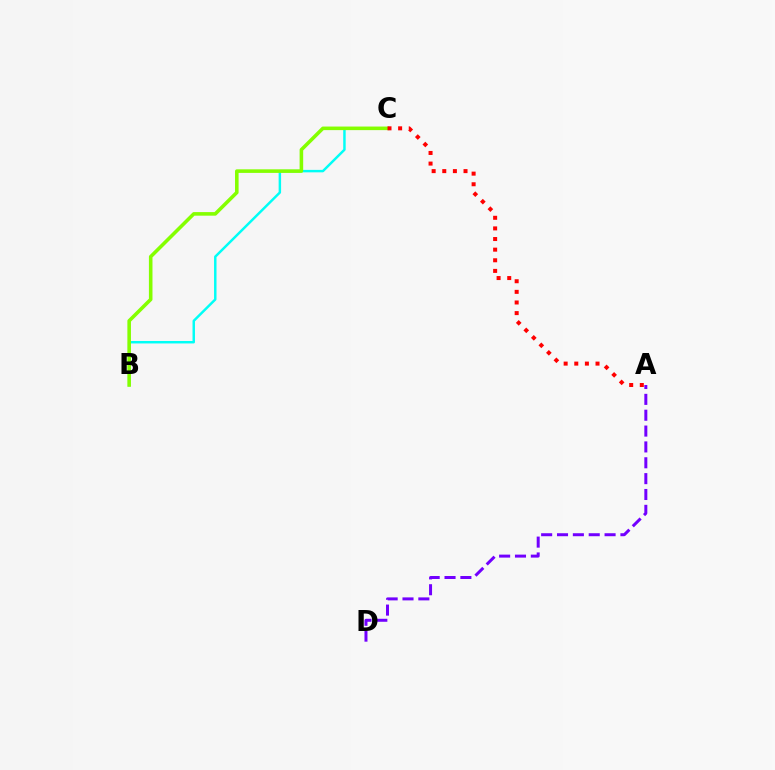{('B', 'C'): [{'color': '#00fff6', 'line_style': 'solid', 'thickness': 1.77}, {'color': '#84ff00', 'line_style': 'solid', 'thickness': 2.57}], ('A', 'D'): [{'color': '#7200ff', 'line_style': 'dashed', 'thickness': 2.15}], ('A', 'C'): [{'color': '#ff0000', 'line_style': 'dotted', 'thickness': 2.89}]}